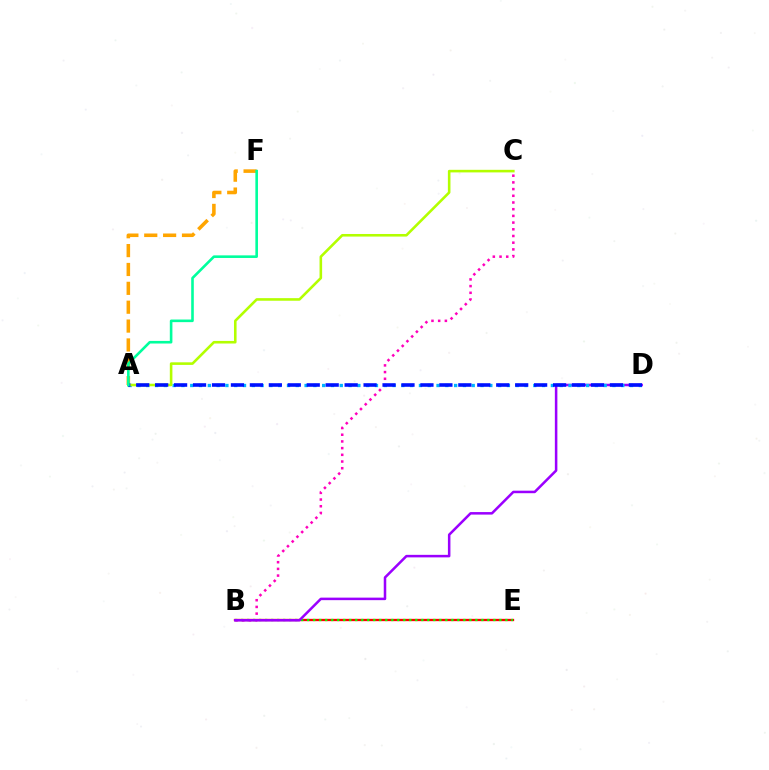{('B', 'E'): [{'color': '#ff0000', 'line_style': 'solid', 'thickness': 1.66}, {'color': '#08ff00', 'line_style': 'dotted', 'thickness': 1.63}], ('B', 'C'): [{'color': '#ff00bd', 'line_style': 'dotted', 'thickness': 1.82}], ('B', 'D'): [{'color': '#9b00ff', 'line_style': 'solid', 'thickness': 1.82}], ('A', 'D'): [{'color': '#00b5ff', 'line_style': 'dotted', 'thickness': 2.39}, {'color': '#0010ff', 'line_style': 'dashed', 'thickness': 2.57}], ('A', 'F'): [{'color': '#ffa500', 'line_style': 'dashed', 'thickness': 2.56}, {'color': '#00ff9d', 'line_style': 'solid', 'thickness': 1.88}], ('A', 'C'): [{'color': '#b3ff00', 'line_style': 'solid', 'thickness': 1.86}]}